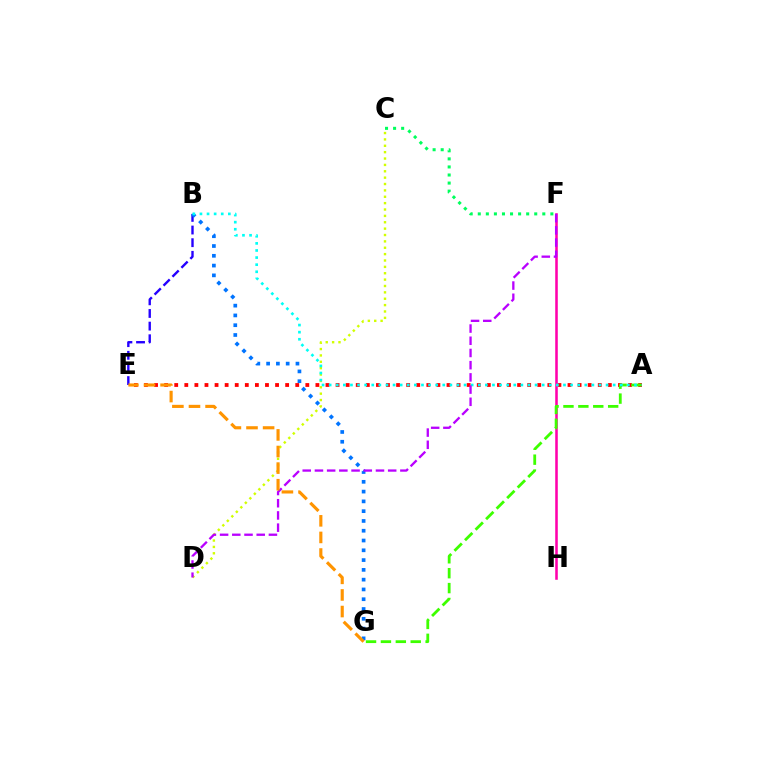{('C', 'F'): [{'color': '#00ff5c', 'line_style': 'dotted', 'thickness': 2.19}], ('A', 'E'): [{'color': '#ff0000', 'line_style': 'dotted', 'thickness': 2.74}], ('C', 'D'): [{'color': '#d1ff00', 'line_style': 'dotted', 'thickness': 1.73}], ('B', 'E'): [{'color': '#2500ff', 'line_style': 'dashed', 'thickness': 1.72}], ('F', 'H'): [{'color': '#ff00ac', 'line_style': 'solid', 'thickness': 1.84}], ('A', 'G'): [{'color': '#3dff00', 'line_style': 'dashed', 'thickness': 2.02}], ('B', 'G'): [{'color': '#0074ff', 'line_style': 'dotted', 'thickness': 2.66}], ('A', 'B'): [{'color': '#00fff6', 'line_style': 'dotted', 'thickness': 1.93}], ('D', 'F'): [{'color': '#b900ff', 'line_style': 'dashed', 'thickness': 1.66}], ('E', 'G'): [{'color': '#ff9400', 'line_style': 'dashed', 'thickness': 2.25}]}